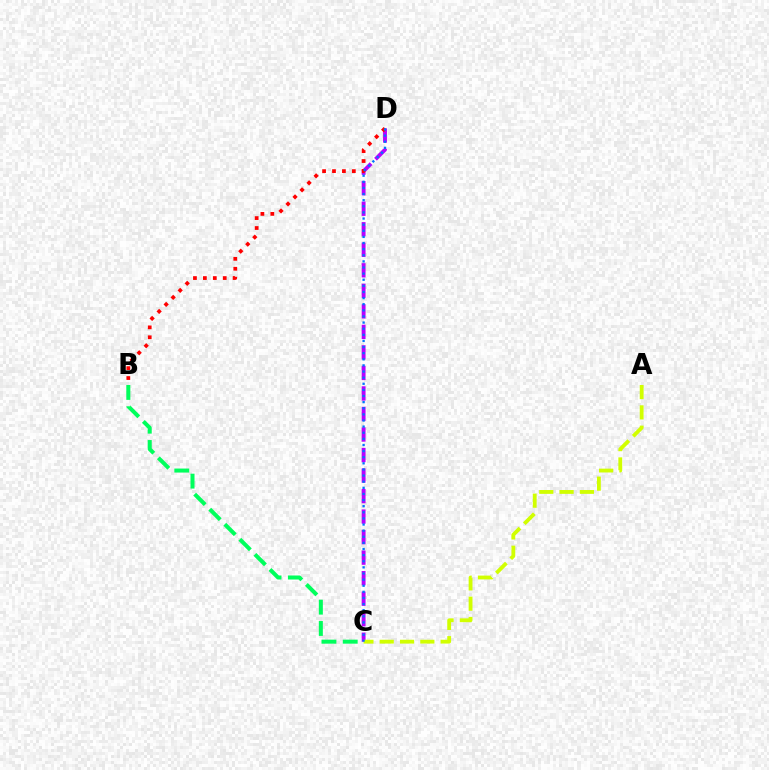{('C', 'D'): [{'color': '#b900ff', 'line_style': 'dashed', 'thickness': 2.79}, {'color': '#0074ff', 'line_style': 'dotted', 'thickness': 1.66}], ('A', 'C'): [{'color': '#d1ff00', 'line_style': 'dashed', 'thickness': 2.76}], ('B', 'C'): [{'color': '#00ff5c', 'line_style': 'dashed', 'thickness': 2.89}], ('B', 'D'): [{'color': '#ff0000', 'line_style': 'dotted', 'thickness': 2.7}]}